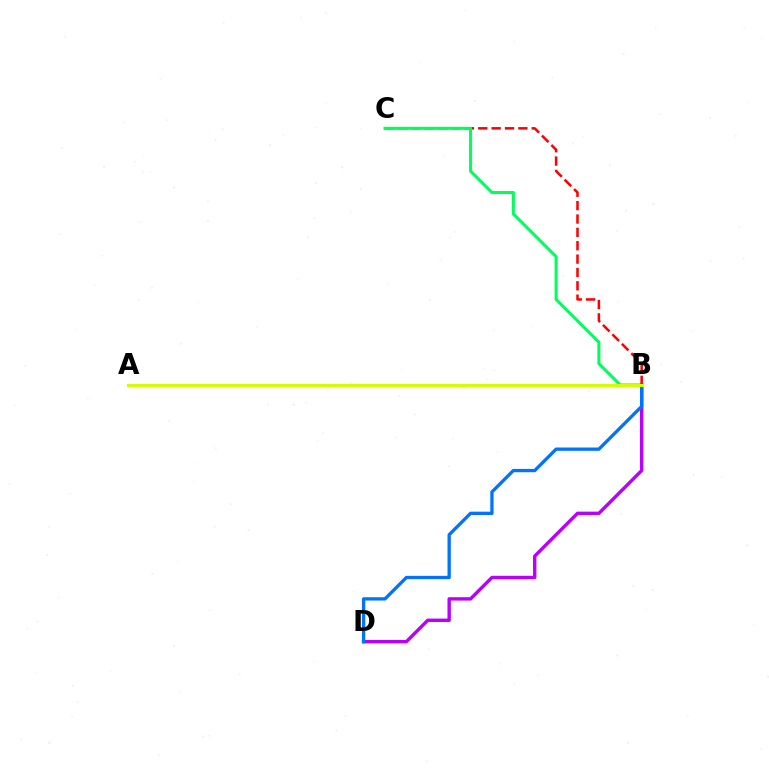{('B', 'C'): [{'color': '#ff0000', 'line_style': 'dashed', 'thickness': 1.82}, {'color': '#00ff5c', 'line_style': 'solid', 'thickness': 2.2}], ('B', 'D'): [{'color': '#b900ff', 'line_style': 'solid', 'thickness': 2.45}, {'color': '#0074ff', 'line_style': 'solid', 'thickness': 2.39}], ('A', 'B'): [{'color': '#d1ff00', 'line_style': 'solid', 'thickness': 2.24}]}